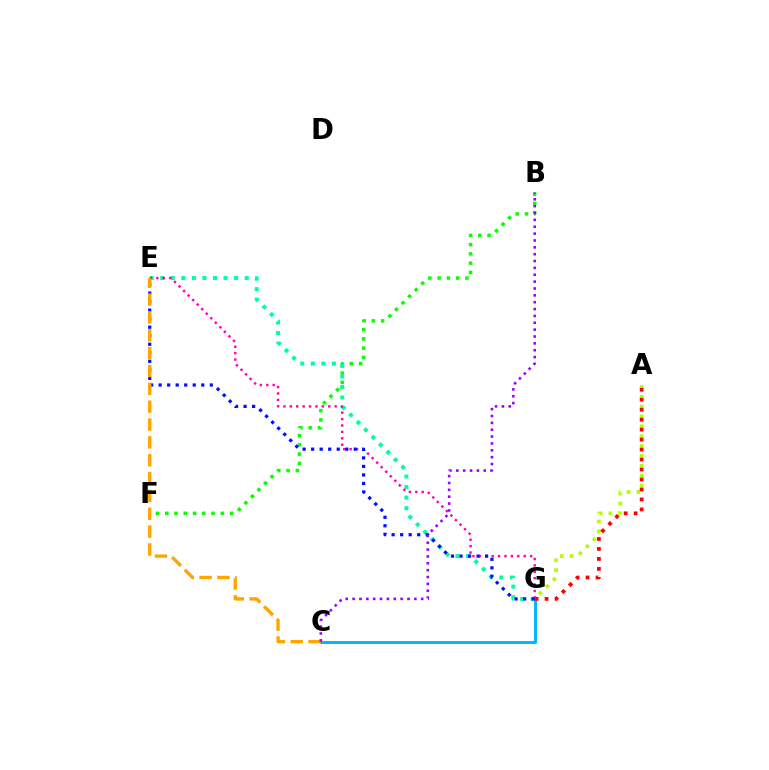{('C', 'G'): [{'color': '#00b5ff', 'line_style': 'solid', 'thickness': 2.1}], ('B', 'F'): [{'color': '#08ff00', 'line_style': 'dotted', 'thickness': 2.52}], ('A', 'G'): [{'color': '#b3ff00', 'line_style': 'dotted', 'thickness': 2.68}, {'color': '#ff0000', 'line_style': 'dotted', 'thickness': 2.71}], ('E', 'G'): [{'color': '#00ff9d', 'line_style': 'dotted', 'thickness': 2.87}, {'color': '#ff00bd', 'line_style': 'dotted', 'thickness': 1.74}, {'color': '#0010ff', 'line_style': 'dotted', 'thickness': 2.32}], ('C', 'E'): [{'color': '#ffa500', 'line_style': 'dashed', 'thickness': 2.42}], ('B', 'C'): [{'color': '#9b00ff', 'line_style': 'dotted', 'thickness': 1.86}]}